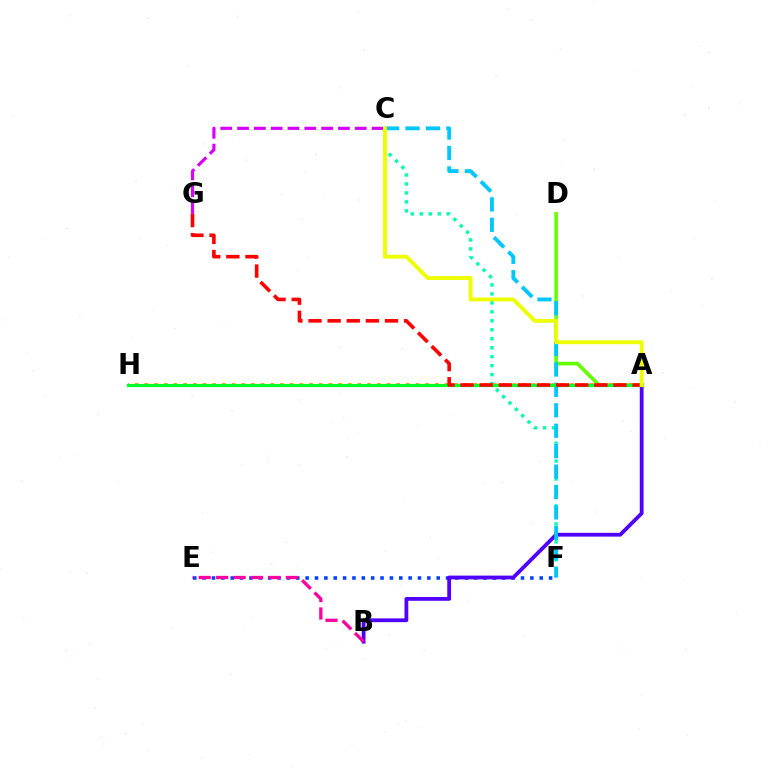{('C', 'F'): [{'color': '#00ffaf', 'line_style': 'dotted', 'thickness': 2.44}, {'color': '#00c7ff', 'line_style': 'dashed', 'thickness': 2.77}], ('A', 'D'): [{'color': '#66ff00', 'line_style': 'solid', 'thickness': 2.6}], ('A', 'H'): [{'color': '#ff8800', 'line_style': 'dotted', 'thickness': 2.63}, {'color': '#00ff27', 'line_style': 'solid', 'thickness': 2.29}], ('C', 'G'): [{'color': '#d600ff', 'line_style': 'dashed', 'thickness': 2.28}], ('E', 'F'): [{'color': '#003fff', 'line_style': 'dotted', 'thickness': 2.54}], ('A', 'B'): [{'color': '#4f00ff', 'line_style': 'solid', 'thickness': 2.73}], ('B', 'E'): [{'color': '#ff00a0', 'line_style': 'dashed', 'thickness': 2.37}], ('A', 'G'): [{'color': '#ff0000', 'line_style': 'dashed', 'thickness': 2.6}], ('A', 'C'): [{'color': '#eeff00', 'line_style': 'solid', 'thickness': 2.81}]}